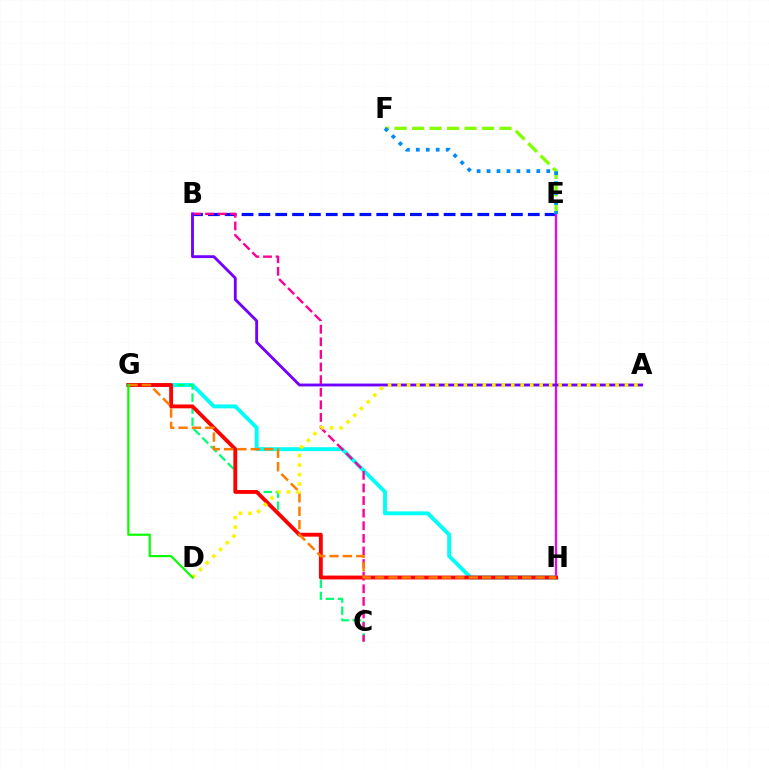{('B', 'E'): [{'color': '#0010ff', 'line_style': 'dashed', 'thickness': 2.29}], ('E', 'H'): [{'color': '#ee00ff', 'line_style': 'solid', 'thickness': 1.6}], ('G', 'H'): [{'color': '#00fff6', 'line_style': 'solid', 'thickness': 2.8}, {'color': '#ff0000', 'line_style': 'solid', 'thickness': 2.77}, {'color': '#ff7c00', 'line_style': 'dashed', 'thickness': 1.82}], ('C', 'G'): [{'color': '#00ff74', 'line_style': 'dashed', 'thickness': 1.64}], ('B', 'C'): [{'color': '#ff0094', 'line_style': 'dashed', 'thickness': 1.71}], ('A', 'B'): [{'color': '#7200ff', 'line_style': 'solid', 'thickness': 2.06}], ('E', 'F'): [{'color': '#84ff00', 'line_style': 'dashed', 'thickness': 2.38}, {'color': '#008cff', 'line_style': 'dotted', 'thickness': 2.7}], ('A', 'D'): [{'color': '#fcf500', 'line_style': 'dotted', 'thickness': 2.57}], ('D', 'G'): [{'color': '#08ff00', 'line_style': 'solid', 'thickness': 1.58}]}